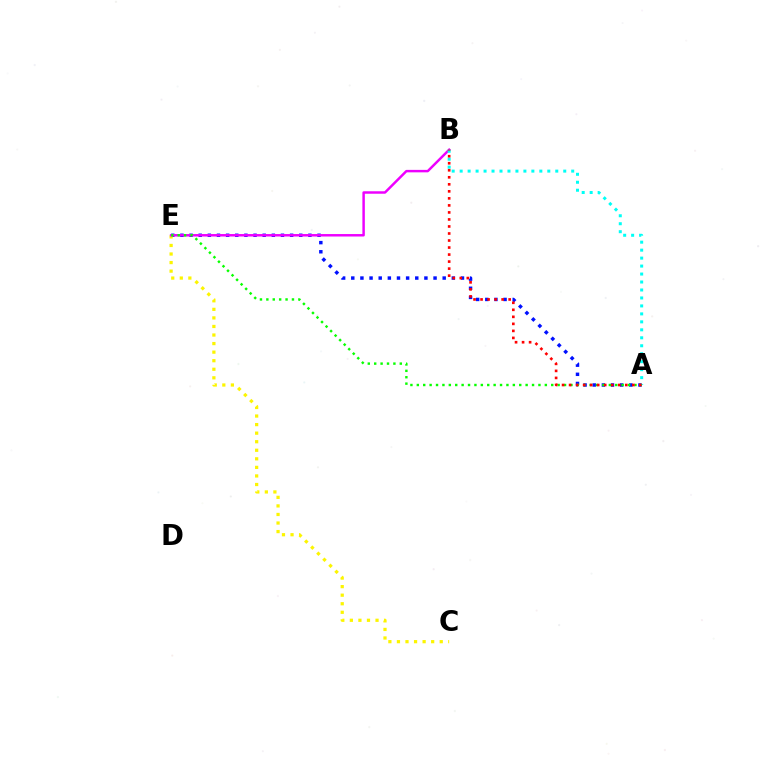{('A', 'E'): [{'color': '#0010ff', 'line_style': 'dotted', 'thickness': 2.48}, {'color': '#08ff00', 'line_style': 'dotted', 'thickness': 1.74}], ('C', 'E'): [{'color': '#fcf500', 'line_style': 'dotted', 'thickness': 2.33}], ('B', 'E'): [{'color': '#ee00ff', 'line_style': 'solid', 'thickness': 1.78}], ('A', 'B'): [{'color': '#00fff6', 'line_style': 'dotted', 'thickness': 2.16}, {'color': '#ff0000', 'line_style': 'dotted', 'thickness': 1.91}]}